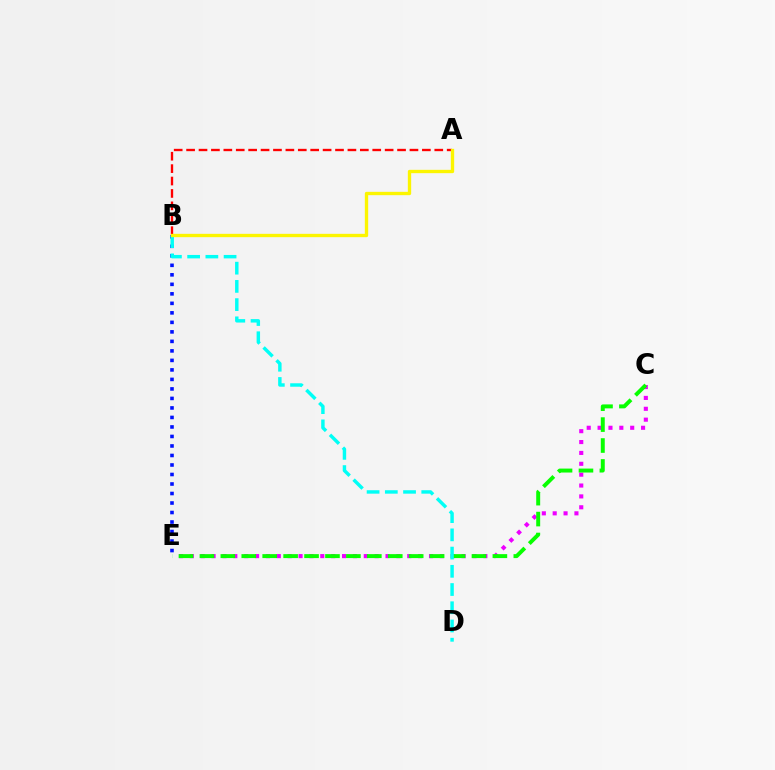{('C', 'E'): [{'color': '#ee00ff', 'line_style': 'dotted', 'thickness': 2.95}, {'color': '#08ff00', 'line_style': 'dashed', 'thickness': 2.84}], ('A', 'B'): [{'color': '#ff0000', 'line_style': 'dashed', 'thickness': 1.69}, {'color': '#fcf500', 'line_style': 'solid', 'thickness': 2.41}], ('B', 'E'): [{'color': '#0010ff', 'line_style': 'dotted', 'thickness': 2.58}], ('B', 'D'): [{'color': '#00fff6', 'line_style': 'dashed', 'thickness': 2.48}]}